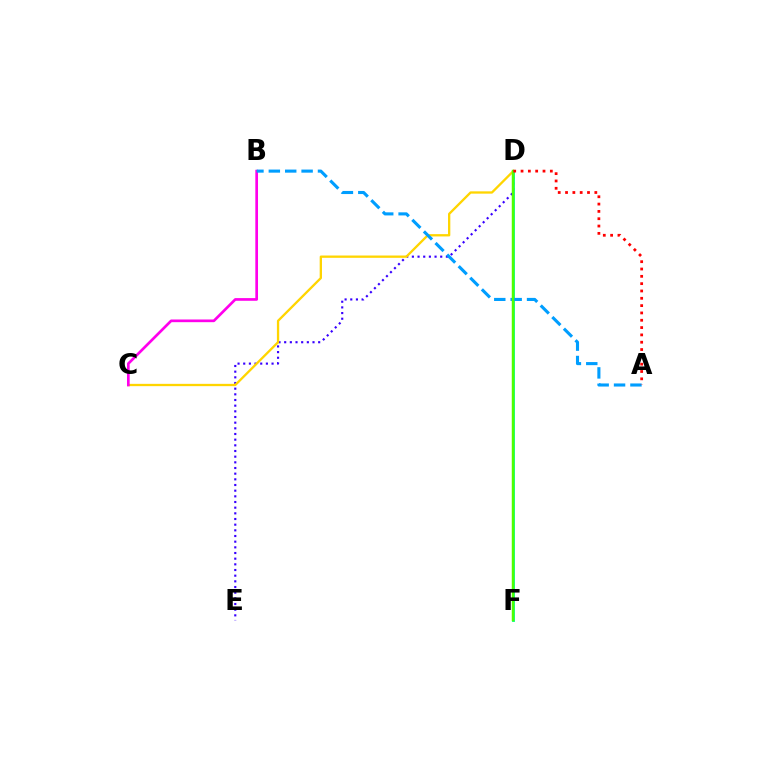{('D', 'E'): [{'color': '#3700ff', 'line_style': 'dotted', 'thickness': 1.54}], ('C', 'D'): [{'color': '#ffd500', 'line_style': 'solid', 'thickness': 1.66}], ('B', 'C'): [{'color': '#ff00ed', 'line_style': 'solid', 'thickness': 1.94}], ('D', 'F'): [{'color': '#00ff86', 'line_style': 'solid', 'thickness': 2.03}, {'color': '#4fff00', 'line_style': 'solid', 'thickness': 1.77}], ('A', 'B'): [{'color': '#009eff', 'line_style': 'dashed', 'thickness': 2.23}], ('A', 'D'): [{'color': '#ff0000', 'line_style': 'dotted', 'thickness': 1.99}]}